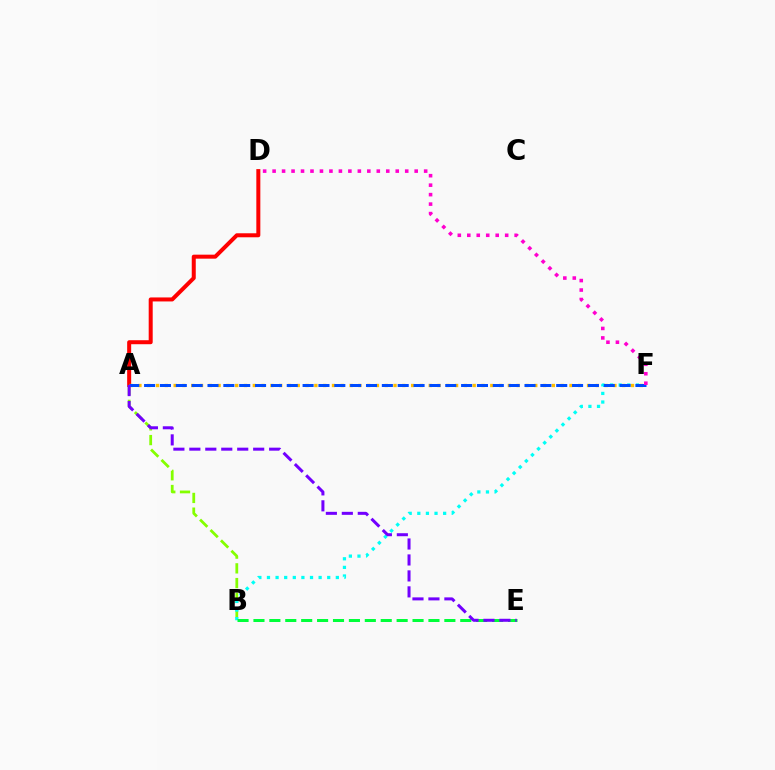{('A', 'D'): [{'color': '#ff0000', 'line_style': 'solid', 'thickness': 2.88}], ('A', 'B'): [{'color': '#84ff00', 'line_style': 'dashed', 'thickness': 2.0}], ('B', 'F'): [{'color': '#00fff6', 'line_style': 'dotted', 'thickness': 2.34}], ('A', 'F'): [{'color': '#ffbd00', 'line_style': 'dotted', 'thickness': 2.39}, {'color': '#004bff', 'line_style': 'dashed', 'thickness': 2.15}], ('B', 'E'): [{'color': '#00ff39', 'line_style': 'dashed', 'thickness': 2.16}], ('D', 'F'): [{'color': '#ff00cf', 'line_style': 'dotted', 'thickness': 2.57}], ('A', 'E'): [{'color': '#7200ff', 'line_style': 'dashed', 'thickness': 2.17}]}